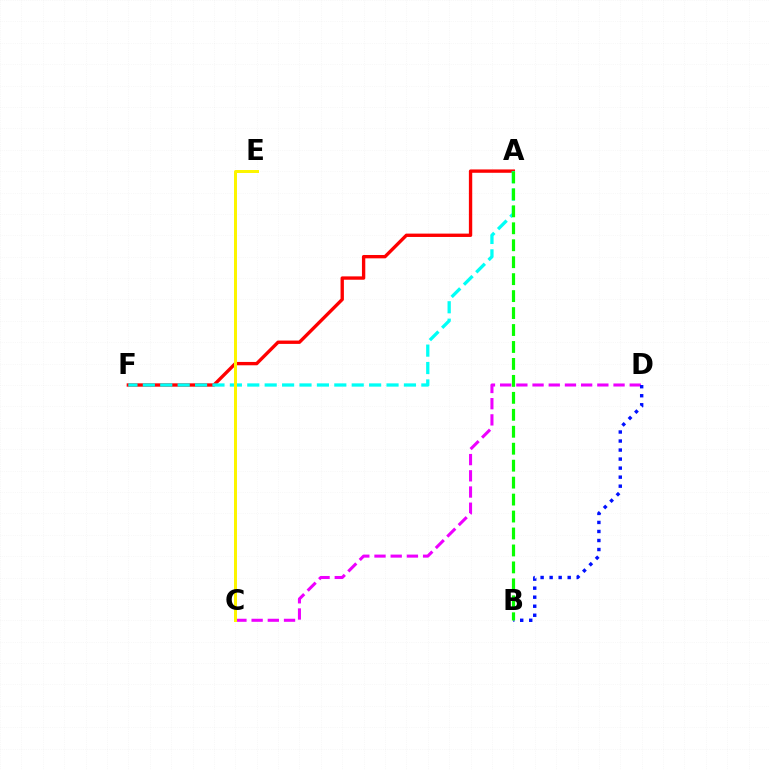{('C', 'D'): [{'color': '#ee00ff', 'line_style': 'dashed', 'thickness': 2.2}], ('A', 'F'): [{'color': '#ff0000', 'line_style': 'solid', 'thickness': 2.41}, {'color': '#00fff6', 'line_style': 'dashed', 'thickness': 2.36}], ('C', 'E'): [{'color': '#fcf500', 'line_style': 'solid', 'thickness': 2.16}], ('B', 'D'): [{'color': '#0010ff', 'line_style': 'dotted', 'thickness': 2.45}], ('A', 'B'): [{'color': '#08ff00', 'line_style': 'dashed', 'thickness': 2.3}]}